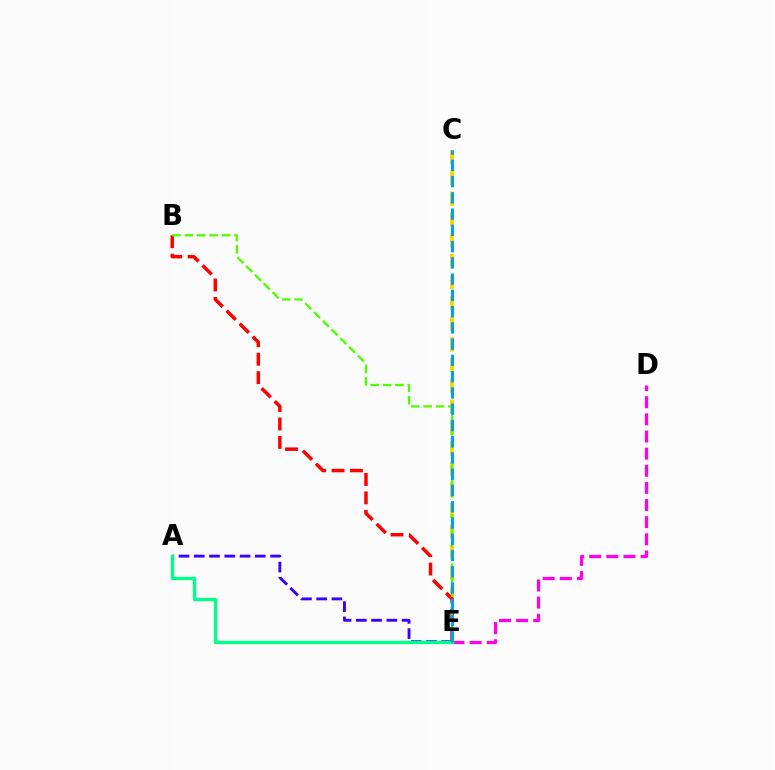{('C', 'E'): [{'color': '#ffd500', 'line_style': 'dashed', 'thickness': 2.82}, {'color': '#009eff', 'line_style': 'dashed', 'thickness': 2.21}], ('D', 'E'): [{'color': '#ff00ed', 'line_style': 'dashed', 'thickness': 2.33}], ('A', 'E'): [{'color': '#3700ff', 'line_style': 'dashed', 'thickness': 2.07}, {'color': '#00ff86', 'line_style': 'solid', 'thickness': 2.39}], ('B', 'E'): [{'color': '#ff0000', 'line_style': 'dashed', 'thickness': 2.5}, {'color': '#4fff00', 'line_style': 'dashed', 'thickness': 1.68}]}